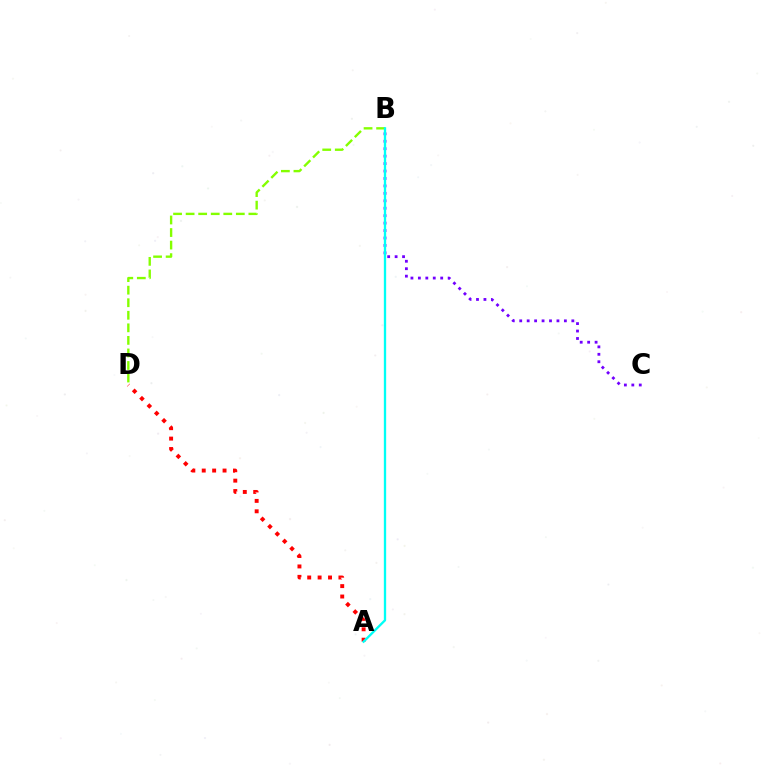{('A', 'D'): [{'color': '#ff0000', 'line_style': 'dotted', 'thickness': 2.83}], ('B', 'C'): [{'color': '#7200ff', 'line_style': 'dotted', 'thickness': 2.02}], ('B', 'D'): [{'color': '#84ff00', 'line_style': 'dashed', 'thickness': 1.71}], ('A', 'B'): [{'color': '#00fff6', 'line_style': 'solid', 'thickness': 1.67}]}